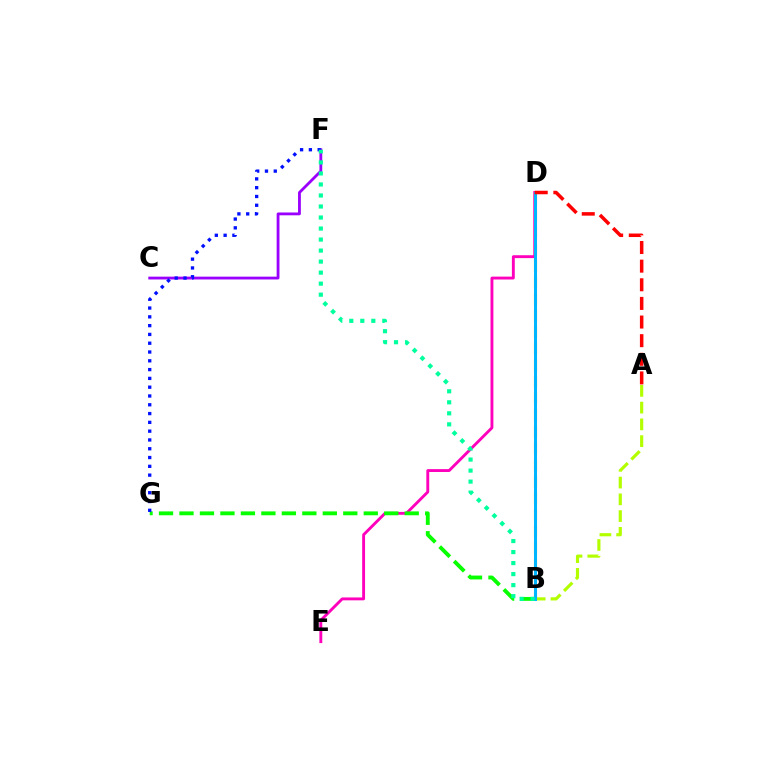{('D', 'E'): [{'color': '#ff00bd', 'line_style': 'solid', 'thickness': 2.07}], ('B', 'D'): [{'color': '#ffa500', 'line_style': 'dashed', 'thickness': 2.26}, {'color': '#00b5ff', 'line_style': 'solid', 'thickness': 2.17}], ('C', 'F'): [{'color': '#9b00ff', 'line_style': 'solid', 'thickness': 2.03}], ('A', 'B'): [{'color': '#b3ff00', 'line_style': 'dashed', 'thickness': 2.28}], ('B', 'G'): [{'color': '#08ff00', 'line_style': 'dashed', 'thickness': 2.78}], ('F', 'G'): [{'color': '#0010ff', 'line_style': 'dotted', 'thickness': 2.39}], ('A', 'D'): [{'color': '#ff0000', 'line_style': 'dashed', 'thickness': 2.53}], ('B', 'F'): [{'color': '#00ff9d', 'line_style': 'dotted', 'thickness': 2.99}]}